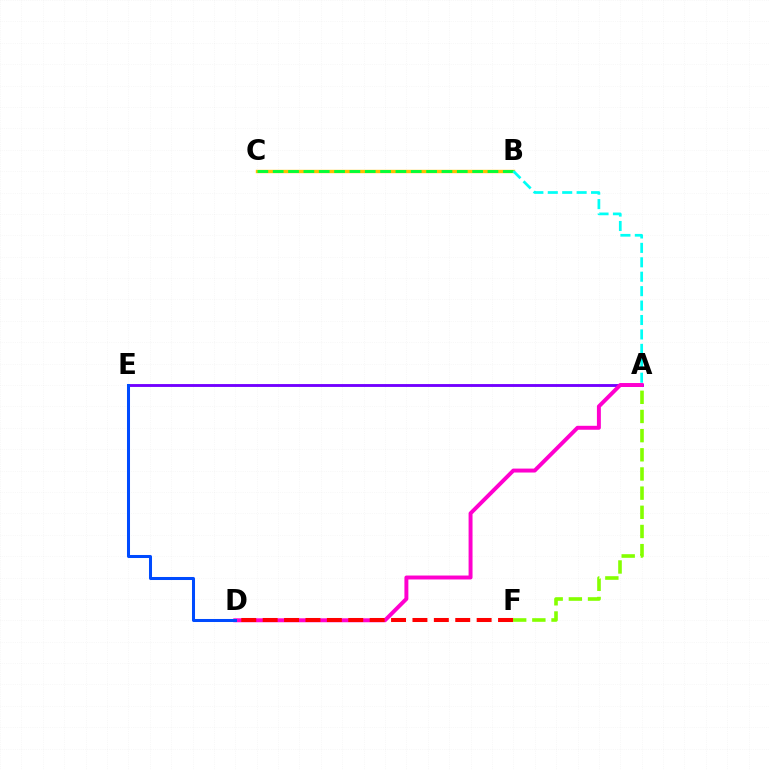{('A', 'E'): [{'color': '#7200ff', 'line_style': 'solid', 'thickness': 2.06}], ('B', 'C'): [{'color': '#ffbd00', 'line_style': 'solid', 'thickness': 2.44}, {'color': '#00ff39', 'line_style': 'dashed', 'thickness': 2.08}], ('A', 'D'): [{'color': '#ff00cf', 'line_style': 'solid', 'thickness': 2.84}], ('A', 'B'): [{'color': '#00fff6', 'line_style': 'dashed', 'thickness': 1.96}], ('D', 'E'): [{'color': '#004bff', 'line_style': 'solid', 'thickness': 2.18}], ('A', 'F'): [{'color': '#84ff00', 'line_style': 'dashed', 'thickness': 2.6}], ('D', 'F'): [{'color': '#ff0000', 'line_style': 'dashed', 'thickness': 2.91}]}